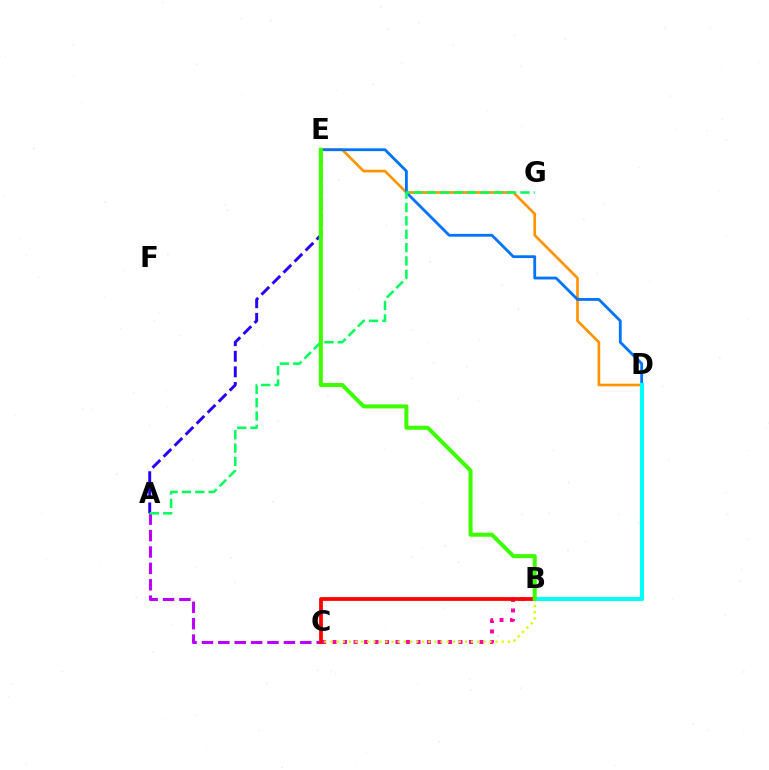{('A', 'C'): [{'color': '#b900ff', 'line_style': 'dashed', 'thickness': 2.23}], ('D', 'E'): [{'color': '#ff9400', 'line_style': 'solid', 'thickness': 1.92}, {'color': '#0074ff', 'line_style': 'solid', 'thickness': 2.02}], ('A', 'E'): [{'color': '#2500ff', 'line_style': 'dashed', 'thickness': 2.12}], ('B', 'C'): [{'color': '#ff00ac', 'line_style': 'dotted', 'thickness': 2.85}, {'color': '#d1ff00', 'line_style': 'dotted', 'thickness': 1.66}, {'color': '#ff0000', 'line_style': 'solid', 'thickness': 2.7}], ('A', 'G'): [{'color': '#00ff5c', 'line_style': 'dashed', 'thickness': 1.82}], ('B', 'D'): [{'color': '#00fff6', 'line_style': 'solid', 'thickness': 2.95}], ('B', 'E'): [{'color': '#3dff00', 'line_style': 'solid', 'thickness': 2.9}]}